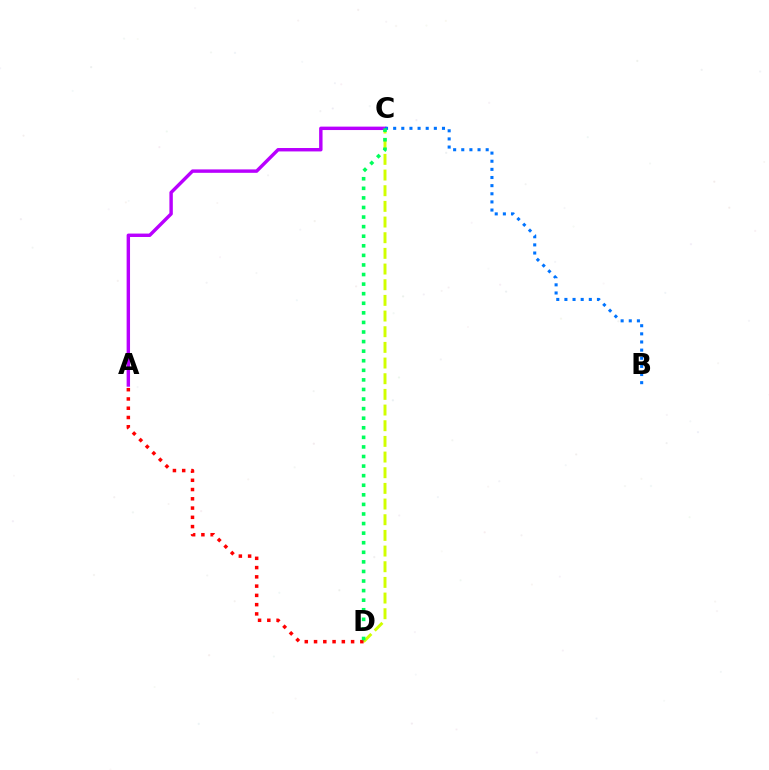{('C', 'D'): [{'color': '#d1ff00', 'line_style': 'dashed', 'thickness': 2.13}, {'color': '#00ff5c', 'line_style': 'dotted', 'thickness': 2.6}], ('A', 'C'): [{'color': '#b900ff', 'line_style': 'solid', 'thickness': 2.46}], ('A', 'D'): [{'color': '#ff0000', 'line_style': 'dotted', 'thickness': 2.52}], ('B', 'C'): [{'color': '#0074ff', 'line_style': 'dotted', 'thickness': 2.21}]}